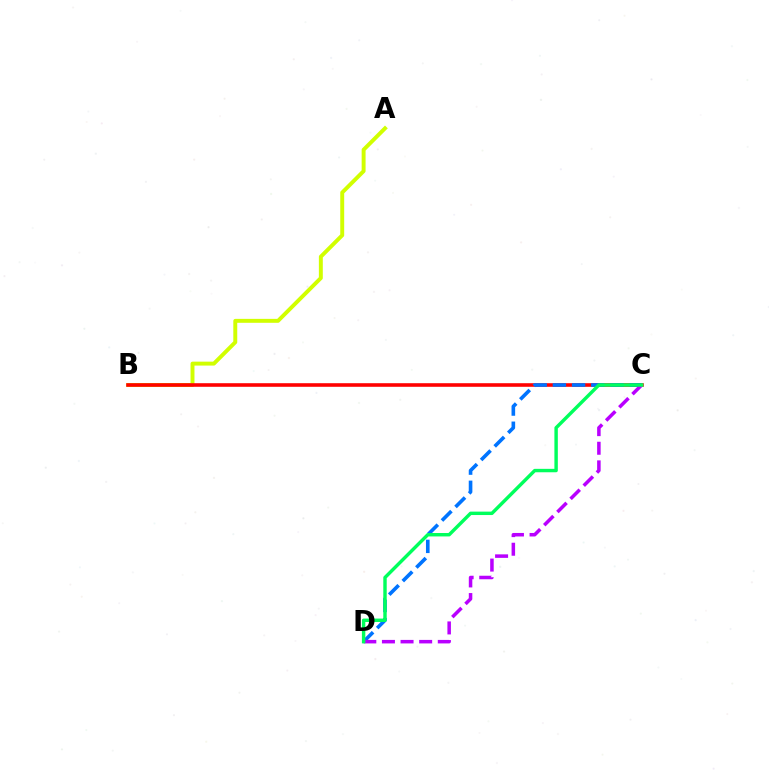{('A', 'B'): [{'color': '#d1ff00', 'line_style': 'solid', 'thickness': 2.83}], ('B', 'C'): [{'color': '#ff0000', 'line_style': 'solid', 'thickness': 2.58}], ('C', 'D'): [{'color': '#0074ff', 'line_style': 'dashed', 'thickness': 2.61}, {'color': '#b900ff', 'line_style': 'dashed', 'thickness': 2.53}, {'color': '#00ff5c', 'line_style': 'solid', 'thickness': 2.46}]}